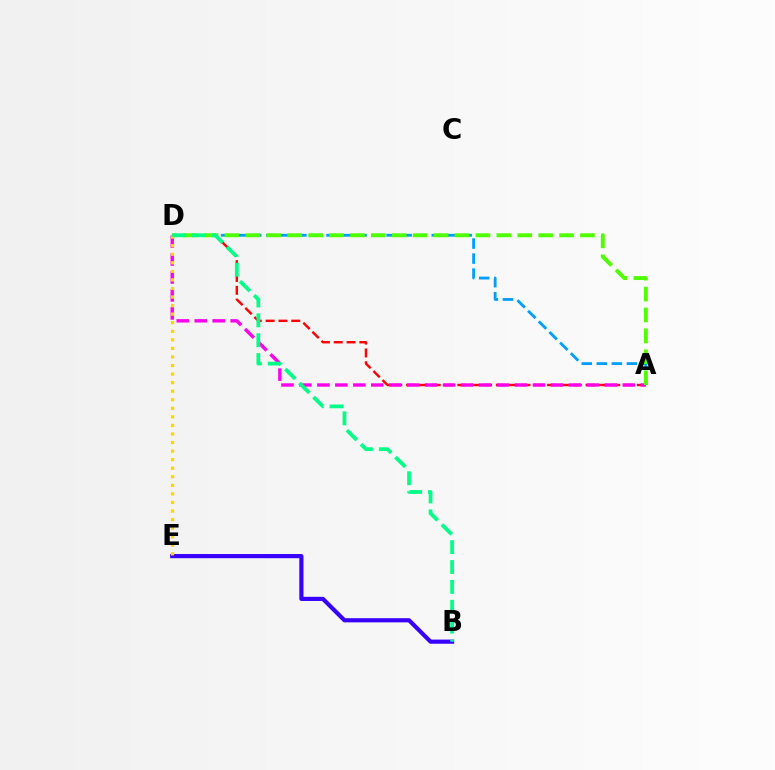{('A', 'D'): [{'color': '#ff0000', 'line_style': 'dashed', 'thickness': 1.74}, {'color': '#ff00ed', 'line_style': 'dashed', 'thickness': 2.44}, {'color': '#009eff', 'line_style': 'dashed', 'thickness': 2.04}, {'color': '#4fff00', 'line_style': 'dashed', 'thickness': 2.84}], ('B', 'E'): [{'color': '#3700ff', 'line_style': 'solid', 'thickness': 3.0}], ('D', 'E'): [{'color': '#ffd500', 'line_style': 'dotted', 'thickness': 2.33}], ('B', 'D'): [{'color': '#00ff86', 'line_style': 'dashed', 'thickness': 2.7}]}